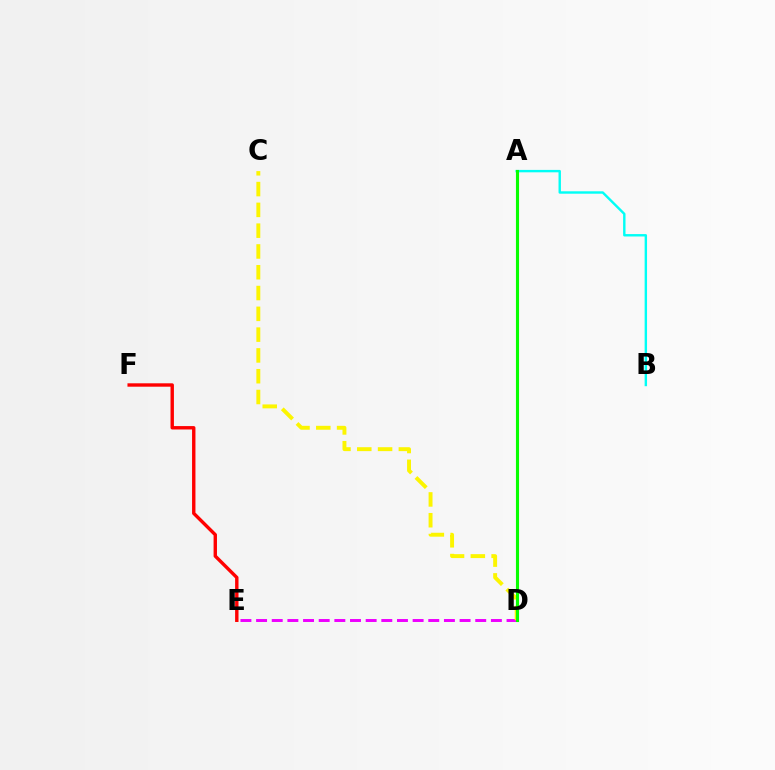{('D', 'E'): [{'color': '#ee00ff', 'line_style': 'dashed', 'thickness': 2.13}], ('C', 'D'): [{'color': '#fcf500', 'line_style': 'dashed', 'thickness': 2.82}], ('A', 'B'): [{'color': '#00fff6', 'line_style': 'solid', 'thickness': 1.73}], ('E', 'F'): [{'color': '#ff0000', 'line_style': 'solid', 'thickness': 2.44}], ('A', 'D'): [{'color': '#0010ff', 'line_style': 'dashed', 'thickness': 1.93}, {'color': '#08ff00', 'line_style': 'solid', 'thickness': 2.24}]}